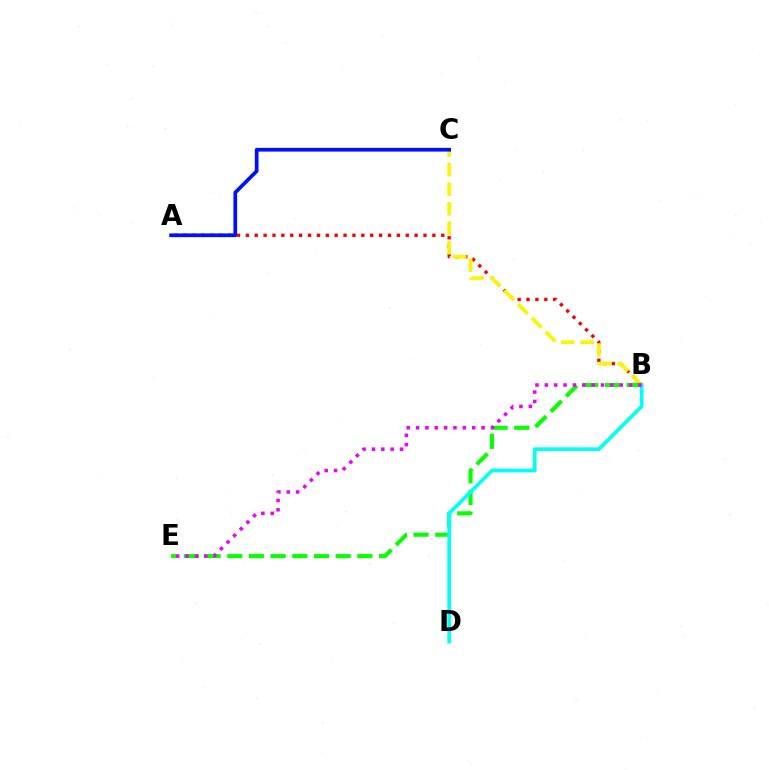{('A', 'B'): [{'color': '#ff0000', 'line_style': 'dotted', 'thickness': 2.41}], ('B', 'C'): [{'color': '#fcf500', 'line_style': 'dashed', 'thickness': 2.65}], ('B', 'E'): [{'color': '#08ff00', 'line_style': 'dashed', 'thickness': 2.95}, {'color': '#ee00ff', 'line_style': 'dotted', 'thickness': 2.54}], ('B', 'D'): [{'color': '#00fff6', 'line_style': 'solid', 'thickness': 2.65}], ('A', 'C'): [{'color': '#0010ff', 'line_style': 'solid', 'thickness': 2.68}]}